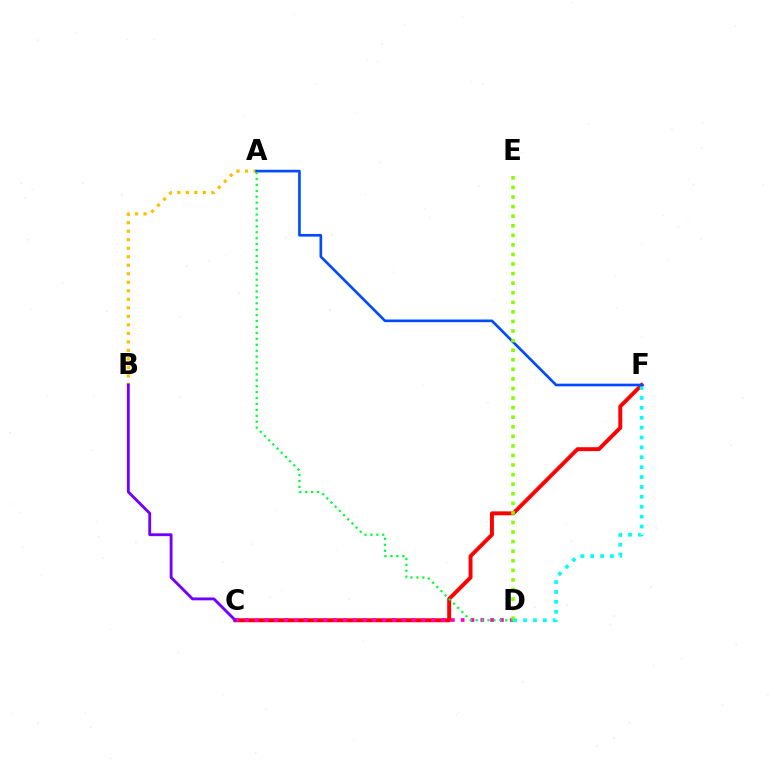{('C', 'F'): [{'color': '#ff0000', 'line_style': 'solid', 'thickness': 2.82}], ('D', 'F'): [{'color': '#00fff6', 'line_style': 'dotted', 'thickness': 2.69}], ('C', 'D'): [{'color': '#ff00cf', 'line_style': 'dotted', 'thickness': 2.67}], ('A', 'B'): [{'color': '#ffbd00', 'line_style': 'dotted', 'thickness': 2.31}], ('B', 'C'): [{'color': '#7200ff', 'line_style': 'solid', 'thickness': 2.06}], ('A', 'F'): [{'color': '#004bff', 'line_style': 'solid', 'thickness': 1.91}], ('D', 'E'): [{'color': '#84ff00', 'line_style': 'dotted', 'thickness': 2.6}], ('A', 'D'): [{'color': '#00ff39', 'line_style': 'dotted', 'thickness': 1.61}]}